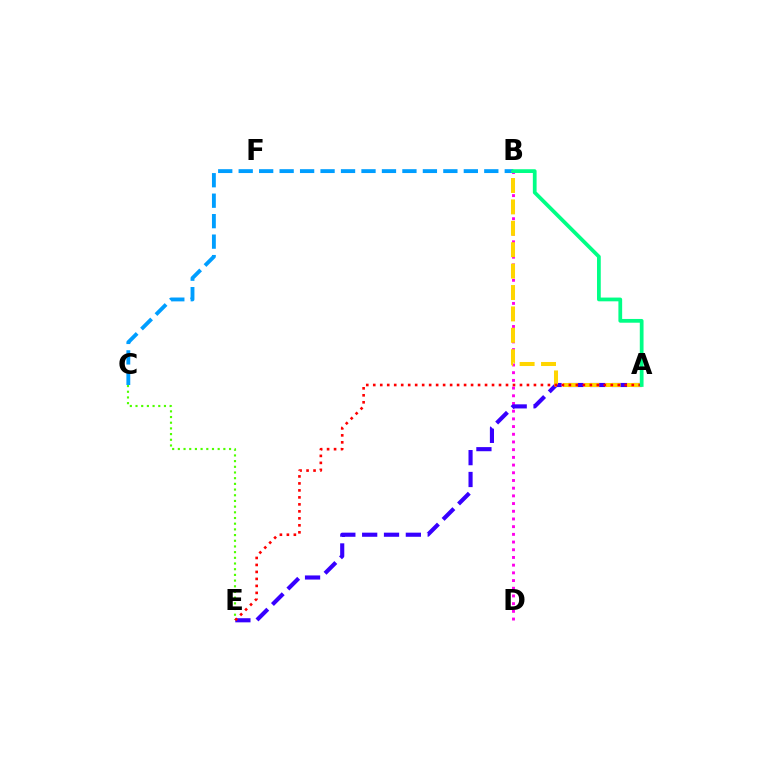{('C', 'E'): [{'color': '#4fff00', 'line_style': 'dotted', 'thickness': 1.55}], ('B', 'C'): [{'color': '#009eff', 'line_style': 'dashed', 'thickness': 2.78}], ('B', 'D'): [{'color': '#ff00ed', 'line_style': 'dotted', 'thickness': 2.09}], ('A', 'E'): [{'color': '#3700ff', 'line_style': 'dashed', 'thickness': 2.97}, {'color': '#ff0000', 'line_style': 'dotted', 'thickness': 1.9}], ('A', 'B'): [{'color': '#ffd500', 'line_style': 'dashed', 'thickness': 2.91}, {'color': '#00ff86', 'line_style': 'solid', 'thickness': 2.7}]}